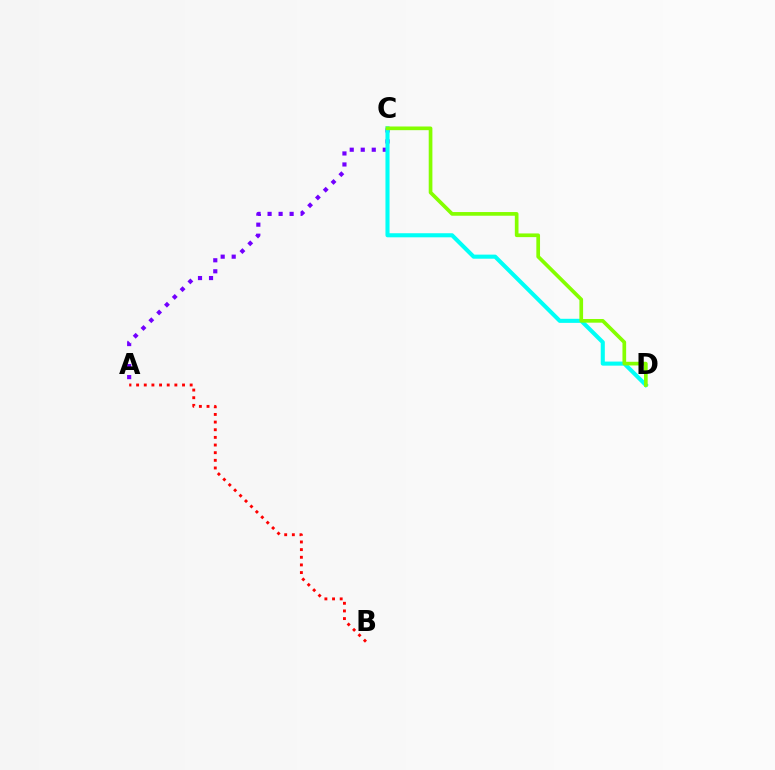{('A', 'C'): [{'color': '#7200ff', 'line_style': 'dotted', 'thickness': 2.99}], ('C', 'D'): [{'color': '#00fff6', 'line_style': 'solid', 'thickness': 2.94}, {'color': '#84ff00', 'line_style': 'solid', 'thickness': 2.65}], ('A', 'B'): [{'color': '#ff0000', 'line_style': 'dotted', 'thickness': 2.08}]}